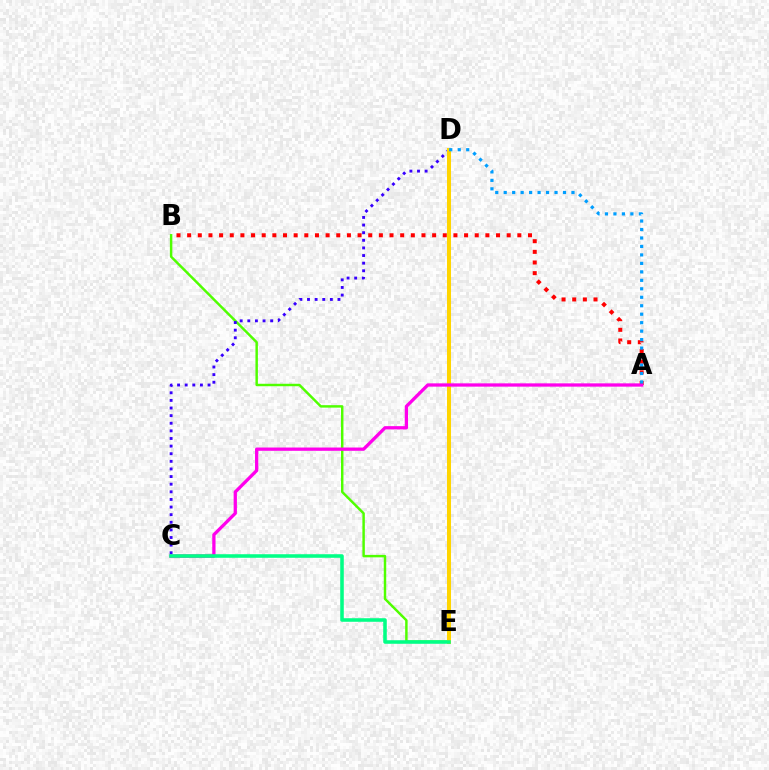{('A', 'B'): [{'color': '#ff0000', 'line_style': 'dotted', 'thickness': 2.89}], ('B', 'E'): [{'color': '#4fff00', 'line_style': 'solid', 'thickness': 1.77}], ('C', 'D'): [{'color': '#3700ff', 'line_style': 'dotted', 'thickness': 2.07}], ('D', 'E'): [{'color': '#ffd500', 'line_style': 'solid', 'thickness': 2.9}], ('A', 'C'): [{'color': '#ff00ed', 'line_style': 'solid', 'thickness': 2.36}], ('A', 'D'): [{'color': '#009eff', 'line_style': 'dotted', 'thickness': 2.3}], ('C', 'E'): [{'color': '#00ff86', 'line_style': 'solid', 'thickness': 2.56}]}